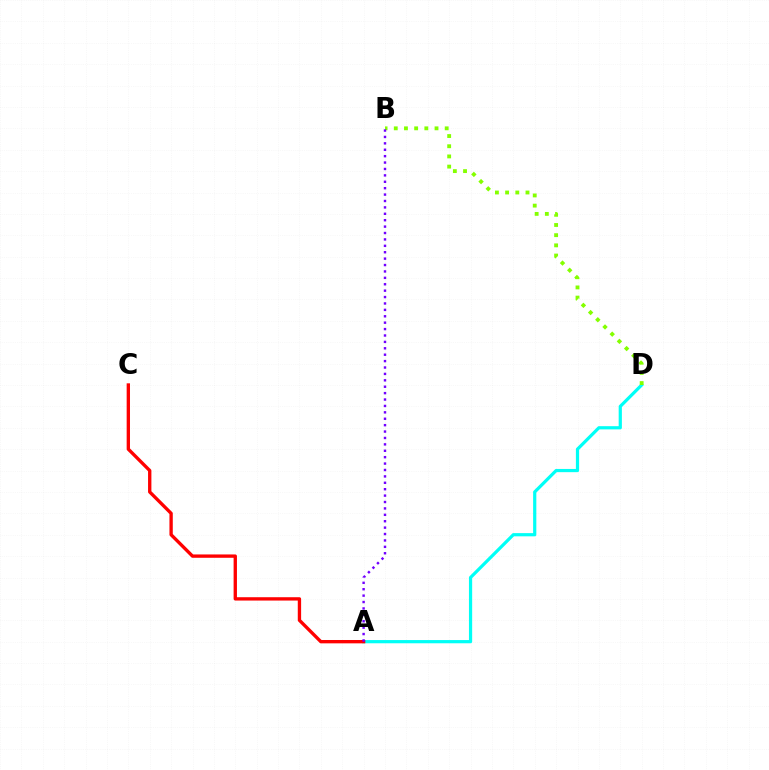{('A', 'D'): [{'color': '#00fff6', 'line_style': 'solid', 'thickness': 2.31}], ('A', 'C'): [{'color': '#ff0000', 'line_style': 'solid', 'thickness': 2.41}], ('B', 'D'): [{'color': '#84ff00', 'line_style': 'dotted', 'thickness': 2.77}], ('A', 'B'): [{'color': '#7200ff', 'line_style': 'dotted', 'thickness': 1.74}]}